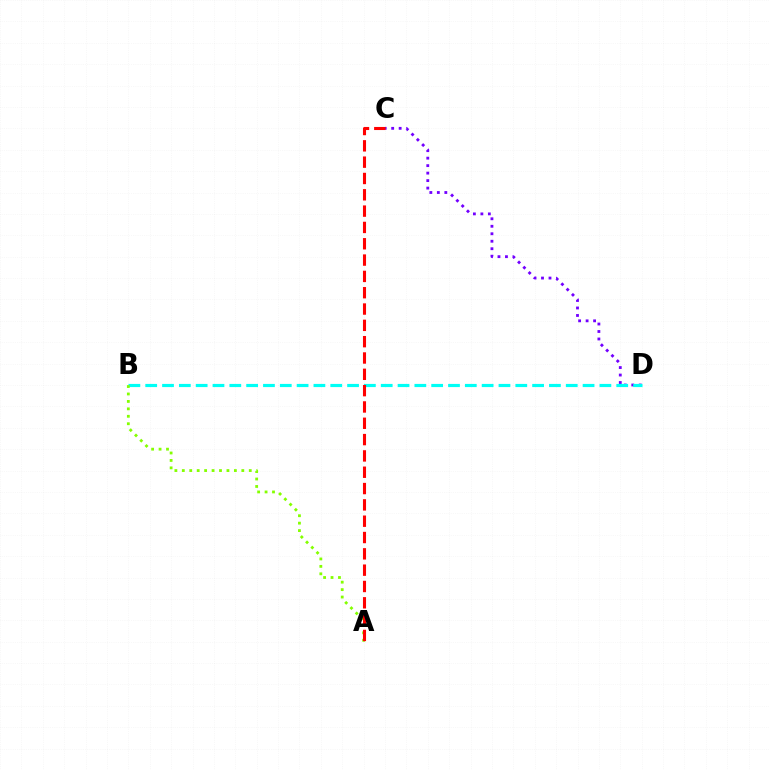{('C', 'D'): [{'color': '#7200ff', 'line_style': 'dotted', 'thickness': 2.03}], ('B', 'D'): [{'color': '#00fff6', 'line_style': 'dashed', 'thickness': 2.29}], ('A', 'B'): [{'color': '#84ff00', 'line_style': 'dotted', 'thickness': 2.02}], ('A', 'C'): [{'color': '#ff0000', 'line_style': 'dashed', 'thickness': 2.22}]}